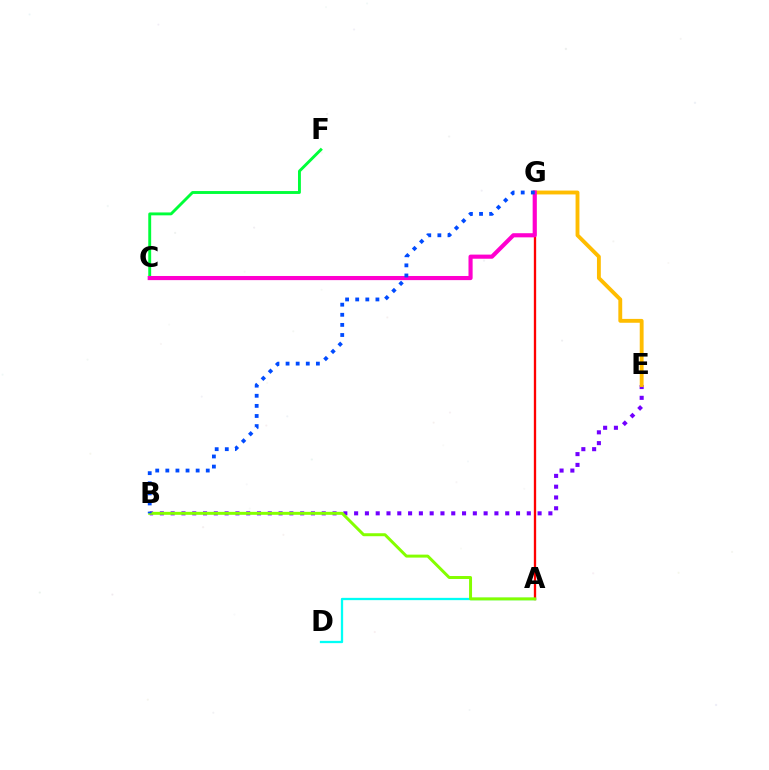{('C', 'F'): [{'color': '#00ff39', 'line_style': 'solid', 'thickness': 2.08}], ('A', 'D'): [{'color': '#00fff6', 'line_style': 'solid', 'thickness': 1.65}], ('B', 'E'): [{'color': '#7200ff', 'line_style': 'dotted', 'thickness': 2.93}], ('E', 'G'): [{'color': '#ffbd00', 'line_style': 'solid', 'thickness': 2.78}], ('A', 'G'): [{'color': '#ff0000', 'line_style': 'solid', 'thickness': 1.68}], ('A', 'B'): [{'color': '#84ff00', 'line_style': 'solid', 'thickness': 2.14}], ('C', 'G'): [{'color': '#ff00cf', 'line_style': 'solid', 'thickness': 2.97}], ('B', 'G'): [{'color': '#004bff', 'line_style': 'dotted', 'thickness': 2.75}]}